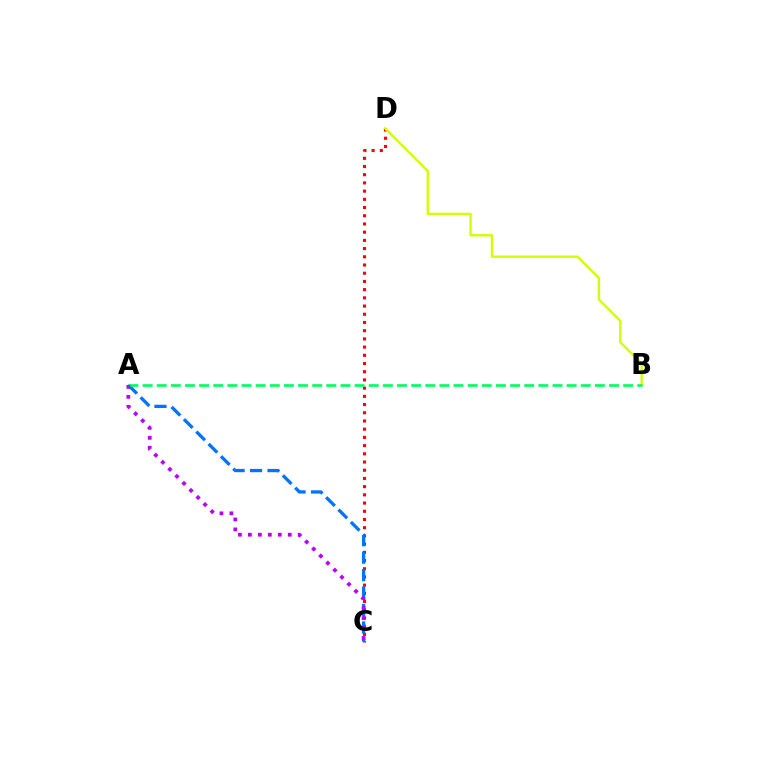{('C', 'D'): [{'color': '#ff0000', 'line_style': 'dotted', 'thickness': 2.23}], ('A', 'C'): [{'color': '#0074ff', 'line_style': 'dashed', 'thickness': 2.37}, {'color': '#b900ff', 'line_style': 'dotted', 'thickness': 2.71}], ('B', 'D'): [{'color': '#d1ff00', 'line_style': 'solid', 'thickness': 1.7}], ('A', 'B'): [{'color': '#00ff5c', 'line_style': 'dashed', 'thickness': 1.92}]}